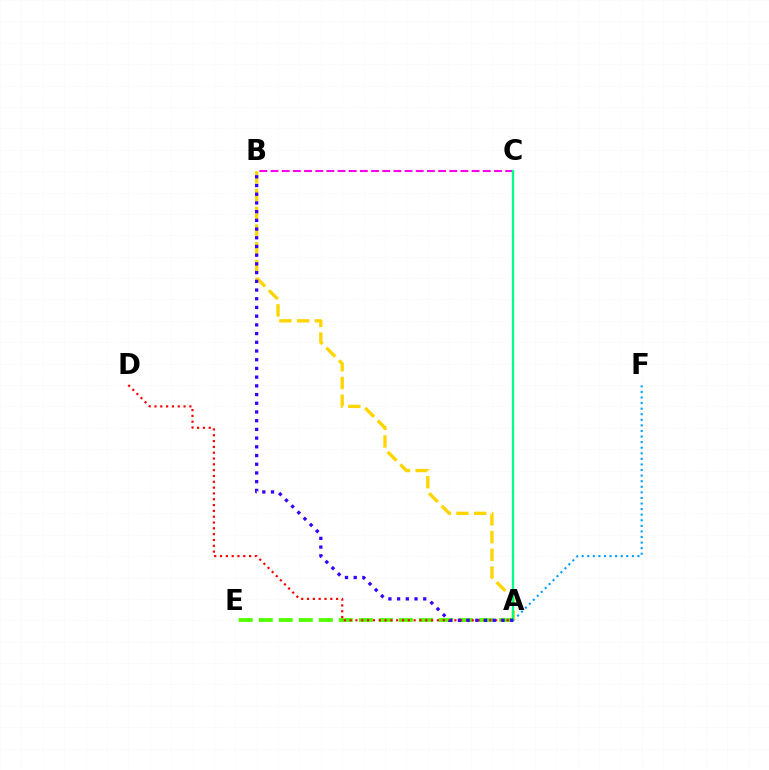{('A', 'F'): [{'color': '#009eff', 'line_style': 'dotted', 'thickness': 1.52}], ('B', 'C'): [{'color': '#ff00ed', 'line_style': 'dashed', 'thickness': 1.52}], ('A', 'E'): [{'color': '#4fff00', 'line_style': 'dashed', 'thickness': 2.72}], ('A', 'B'): [{'color': '#ffd500', 'line_style': 'dashed', 'thickness': 2.41}, {'color': '#3700ff', 'line_style': 'dotted', 'thickness': 2.37}], ('A', 'D'): [{'color': '#ff0000', 'line_style': 'dotted', 'thickness': 1.58}], ('A', 'C'): [{'color': '#00ff86', 'line_style': 'solid', 'thickness': 1.66}]}